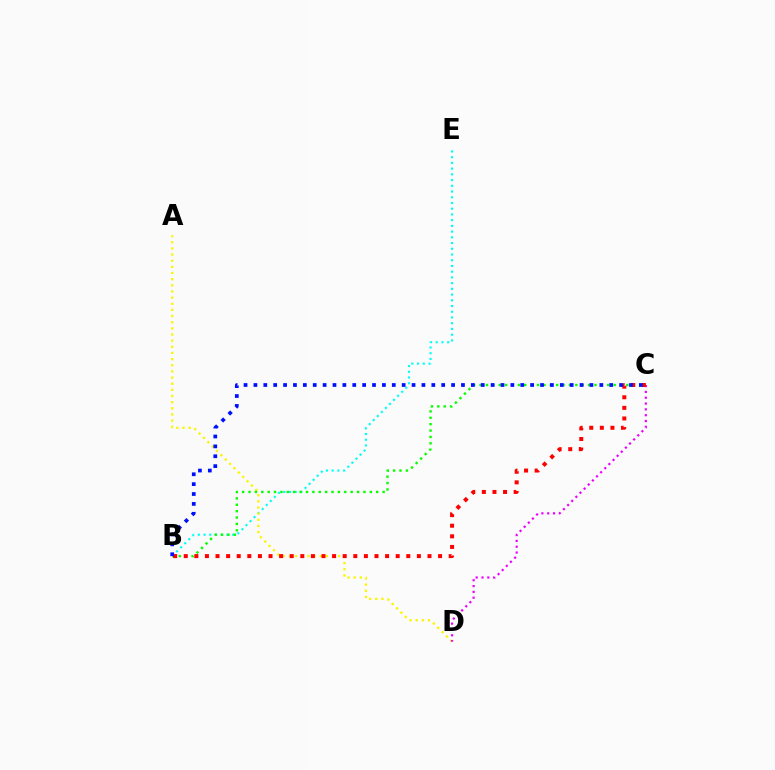{('B', 'E'): [{'color': '#00fff6', 'line_style': 'dotted', 'thickness': 1.56}], ('A', 'D'): [{'color': '#fcf500', 'line_style': 'dotted', 'thickness': 1.67}], ('C', 'D'): [{'color': '#ee00ff', 'line_style': 'dotted', 'thickness': 1.58}], ('B', 'C'): [{'color': '#08ff00', 'line_style': 'dotted', 'thickness': 1.73}, {'color': '#ff0000', 'line_style': 'dotted', 'thickness': 2.88}, {'color': '#0010ff', 'line_style': 'dotted', 'thickness': 2.69}]}